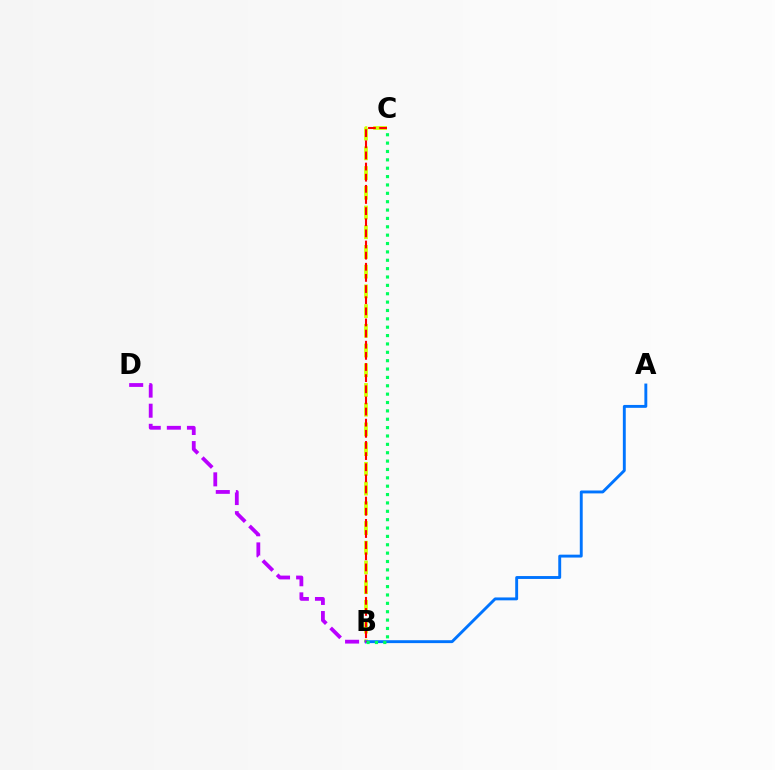{('B', 'C'): [{'color': '#d1ff00', 'line_style': 'dashed', 'thickness': 2.68}, {'color': '#00ff5c', 'line_style': 'dotted', 'thickness': 2.27}, {'color': '#ff0000', 'line_style': 'dashed', 'thickness': 1.51}], ('A', 'B'): [{'color': '#0074ff', 'line_style': 'solid', 'thickness': 2.09}], ('B', 'D'): [{'color': '#b900ff', 'line_style': 'dashed', 'thickness': 2.73}]}